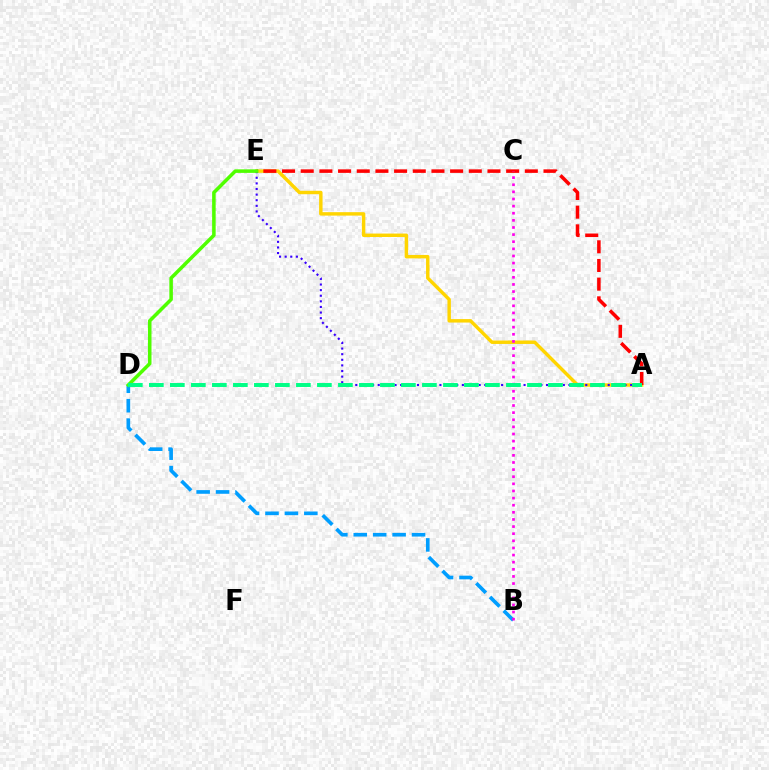{('A', 'E'): [{'color': '#ffd500', 'line_style': 'solid', 'thickness': 2.48}, {'color': '#ff0000', 'line_style': 'dashed', 'thickness': 2.54}, {'color': '#3700ff', 'line_style': 'dotted', 'thickness': 1.52}], ('B', 'D'): [{'color': '#009eff', 'line_style': 'dashed', 'thickness': 2.64}], ('B', 'C'): [{'color': '#ff00ed', 'line_style': 'dotted', 'thickness': 1.93}], ('D', 'E'): [{'color': '#4fff00', 'line_style': 'solid', 'thickness': 2.55}], ('A', 'D'): [{'color': '#00ff86', 'line_style': 'dashed', 'thickness': 2.85}]}